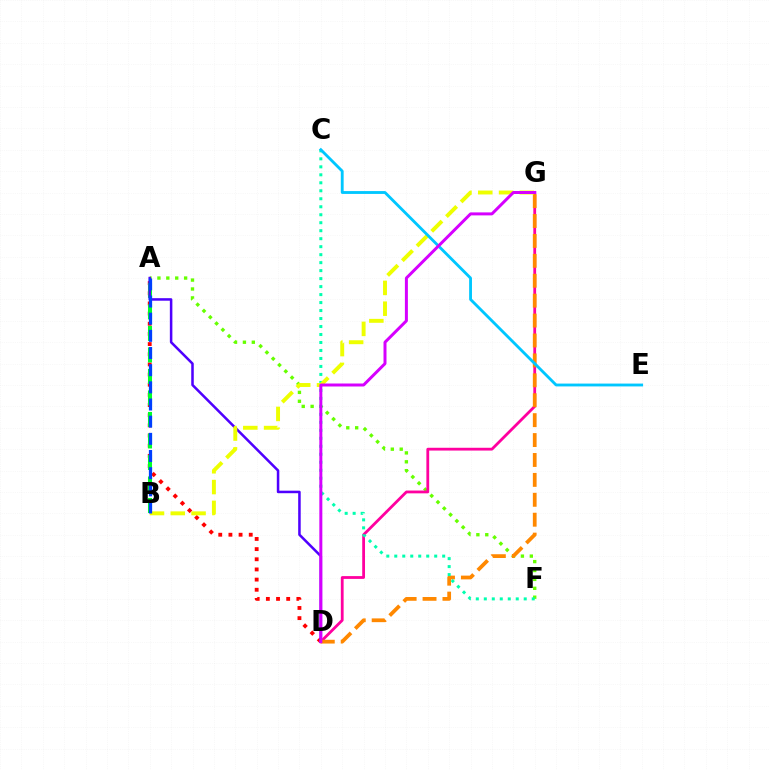{('A', 'F'): [{'color': '#66ff00', 'line_style': 'dotted', 'thickness': 2.42}], ('A', 'D'): [{'color': '#ff0000', 'line_style': 'dotted', 'thickness': 2.76}, {'color': '#4f00ff', 'line_style': 'solid', 'thickness': 1.82}], ('A', 'B'): [{'color': '#00ff27', 'line_style': 'dashed', 'thickness': 2.92}, {'color': '#003fff', 'line_style': 'dashed', 'thickness': 2.33}], ('D', 'G'): [{'color': '#ff00a0', 'line_style': 'solid', 'thickness': 2.01}, {'color': '#ff8800', 'line_style': 'dashed', 'thickness': 2.71}, {'color': '#d600ff', 'line_style': 'solid', 'thickness': 2.15}], ('C', 'F'): [{'color': '#00ffaf', 'line_style': 'dotted', 'thickness': 2.17}], ('B', 'G'): [{'color': '#eeff00', 'line_style': 'dashed', 'thickness': 2.82}], ('C', 'E'): [{'color': '#00c7ff', 'line_style': 'solid', 'thickness': 2.04}]}